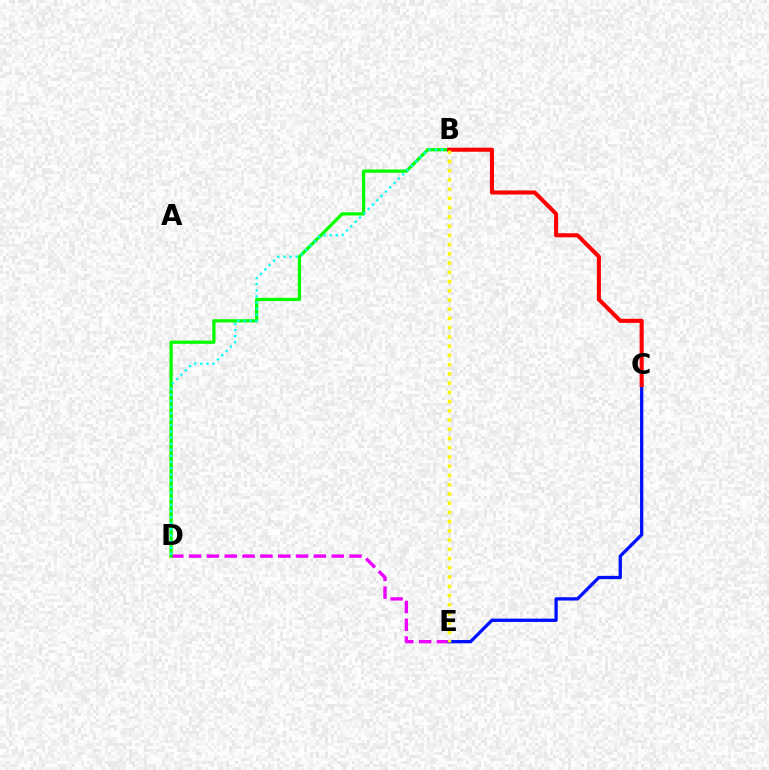{('D', 'E'): [{'color': '#ee00ff', 'line_style': 'dashed', 'thickness': 2.42}], ('B', 'D'): [{'color': '#08ff00', 'line_style': 'solid', 'thickness': 2.36}, {'color': '#00fff6', 'line_style': 'dotted', 'thickness': 1.66}], ('C', 'E'): [{'color': '#0010ff', 'line_style': 'solid', 'thickness': 2.37}], ('B', 'C'): [{'color': '#ff0000', 'line_style': 'solid', 'thickness': 2.93}], ('B', 'E'): [{'color': '#fcf500', 'line_style': 'dotted', 'thickness': 2.51}]}